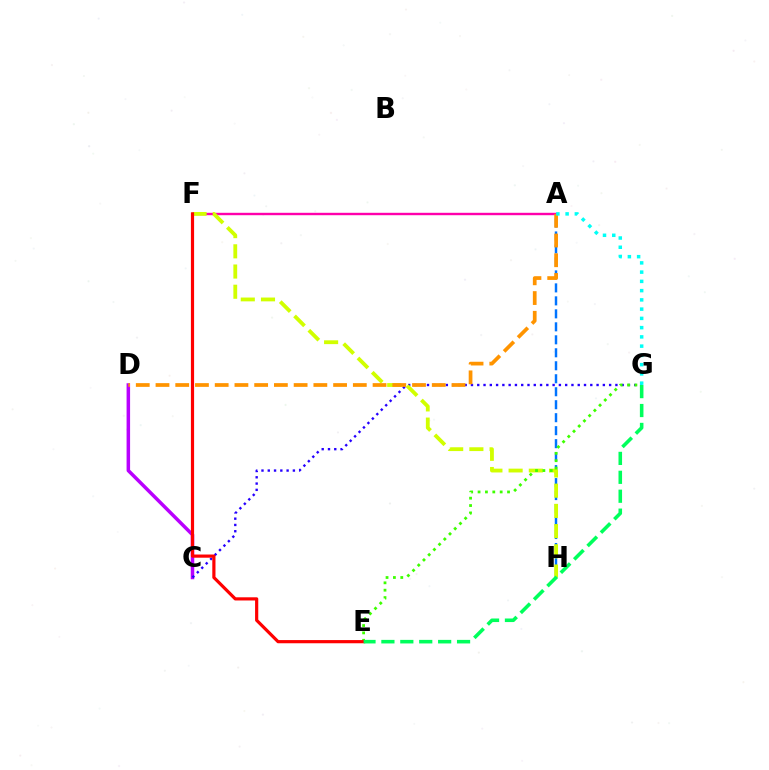{('C', 'D'): [{'color': '#b900ff', 'line_style': 'solid', 'thickness': 2.53}], ('A', 'F'): [{'color': '#ff00ac', 'line_style': 'solid', 'thickness': 1.73}], ('C', 'G'): [{'color': '#2500ff', 'line_style': 'dotted', 'thickness': 1.71}], ('A', 'H'): [{'color': '#0074ff', 'line_style': 'dashed', 'thickness': 1.76}], ('F', 'H'): [{'color': '#d1ff00', 'line_style': 'dashed', 'thickness': 2.75}], ('E', 'G'): [{'color': '#3dff00', 'line_style': 'dotted', 'thickness': 2.0}, {'color': '#00ff5c', 'line_style': 'dashed', 'thickness': 2.57}], ('E', 'F'): [{'color': '#ff0000', 'line_style': 'solid', 'thickness': 2.29}], ('A', 'D'): [{'color': '#ff9400', 'line_style': 'dashed', 'thickness': 2.68}], ('A', 'G'): [{'color': '#00fff6', 'line_style': 'dotted', 'thickness': 2.51}]}